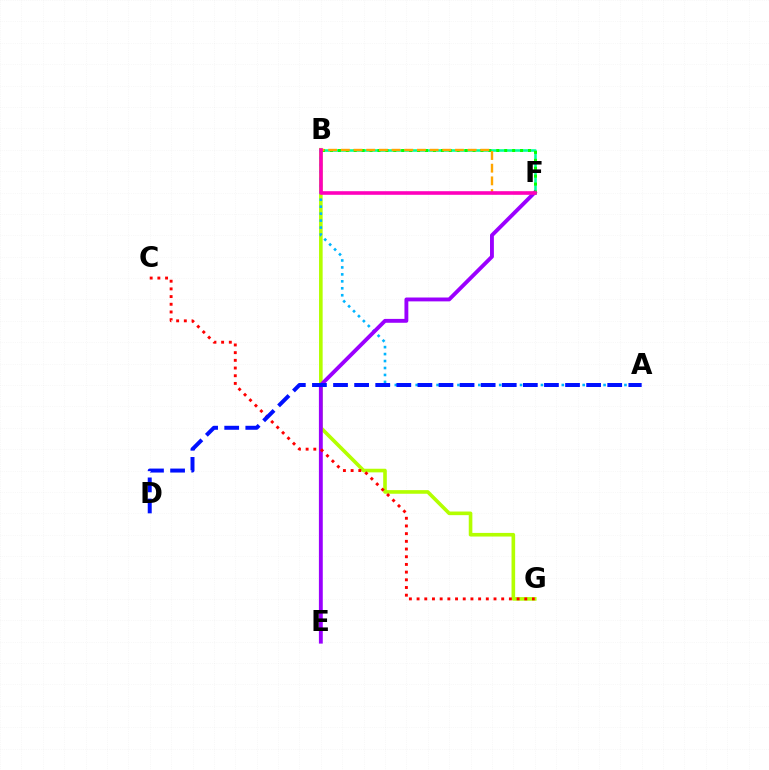{('B', 'G'): [{'color': '#b3ff00', 'line_style': 'solid', 'thickness': 2.61}], ('B', 'F'): [{'color': '#00ff9d', 'line_style': 'solid', 'thickness': 1.85}, {'color': '#08ff00', 'line_style': 'dotted', 'thickness': 2.15}, {'color': '#ffa500', 'line_style': 'dashed', 'thickness': 1.72}, {'color': '#ff00bd', 'line_style': 'solid', 'thickness': 2.59}], ('A', 'B'): [{'color': '#00b5ff', 'line_style': 'dotted', 'thickness': 1.89}], ('E', 'F'): [{'color': '#9b00ff', 'line_style': 'solid', 'thickness': 2.79}], ('C', 'G'): [{'color': '#ff0000', 'line_style': 'dotted', 'thickness': 2.09}], ('A', 'D'): [{'color': '#0010ff', 'line_style': 'dashed', 'thickness': 2.87}]}